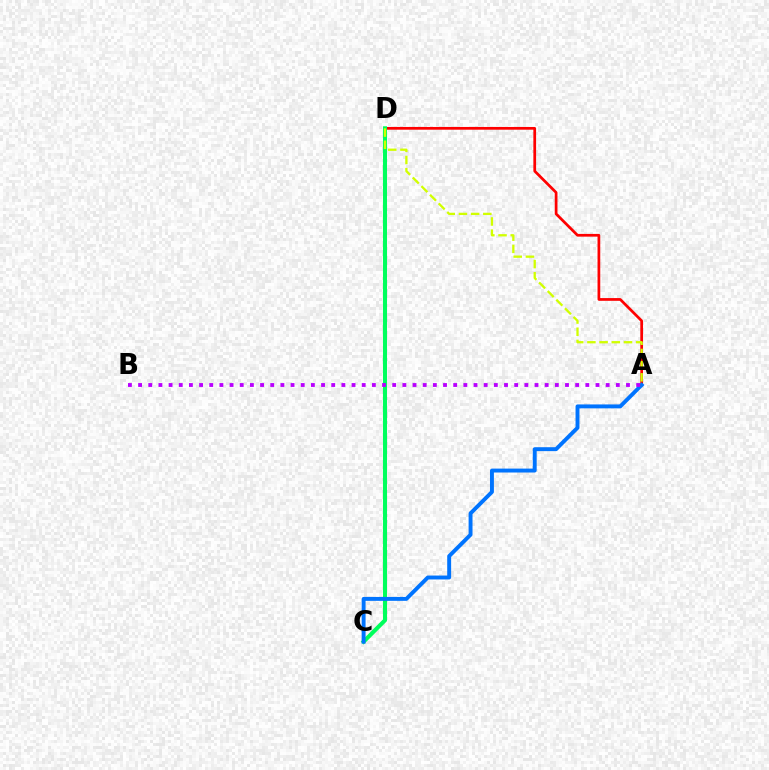{('A', 'D'): [{'color': '#ff0000', 'line_style': 'solid', 'thickness': 1.96}, {'color': '#d1ff00', 'line_style': 'dashed', 'thickness': 1.66}], ('C', 'D'): [{'color': '#00ff5c', 'line_style': 'solid', 'thickness': 2.92}], ('A', 'C'): [{'color': '#0074ff', 'line_style': 'solid', 'thickness': 2.82}], ('A', 'B'): [{'color': '#b900ff', 'line_style': 'dotted', 'thickness': 2.76}]}